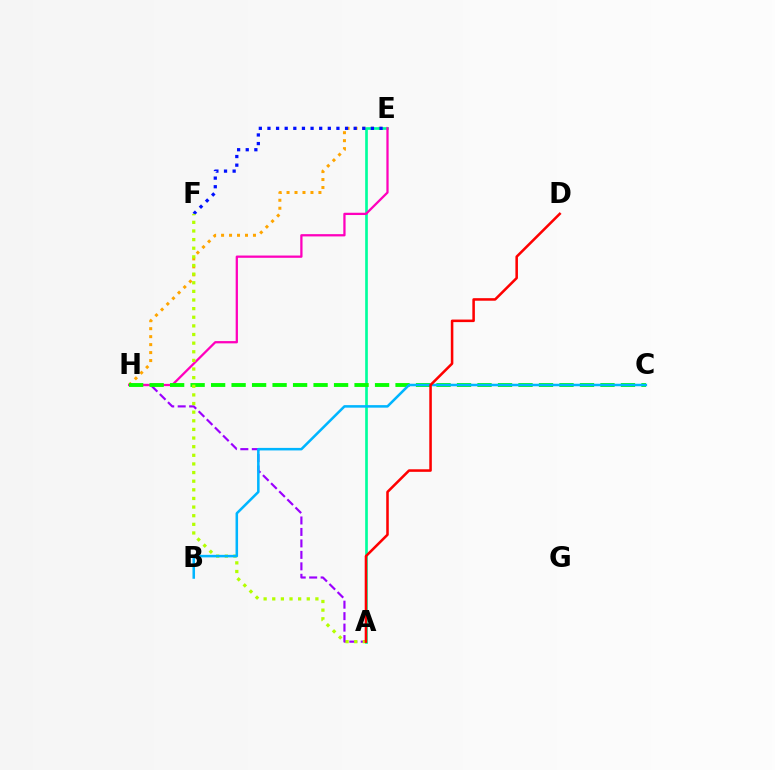{('A', 'H'): [{'color': '#9b00ff', 'line_style': 'dashed', 'thickness': 1.56}], ('E', 'H'): [{'color': '#ffa500', 'line_style': 'dotted', 'thickness': 2.17}, {'color': '#ff00bd', 'line_style': 'solid', 'thickness': 1.63}], ('A', 'E'): [{'color': '#00ff9d', 'line_style': 'solid', 'thickness': 1.93}], ('C', 'H'): [{'color': '#08ff00', 'line_style': 'dashed', 'thickness': 2.78}], ('E', 'F'): [{'color': '#0010ff', 'line_style': 'dotted', 'thickness': 2.34}], ('A', 'F'): [{'color': '#b3ff00', 'line_style': 'dotted', 'thickness': 2.34}], ('B', 'C'): [{'color': '#00b5ff', 'line_style': 'solid', 'thickness': 1.83}], ('A', 'D'): [{'color': '#ff0000', 'line_style': 'solid', 'thickness': 1.83}]}